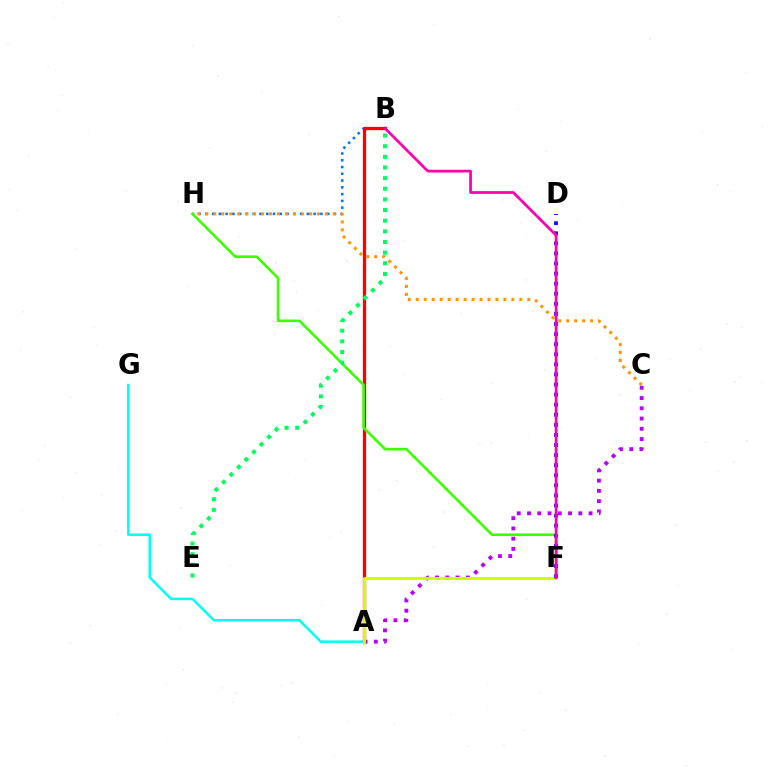{('A', 'C'): [{'color': '#b900ff', 'line_style': 'dotted', 'thickness': 2.79}], ('B', 'H'): [{'color': '#0074ff', 'line_style': 'dotted', 'thickness': 1.84}], ('A', 'G'): [{'color': '#00fff6', 'line_style': 'solid', 'thickness': 1.82}], ('A', 'B'): [{'color': '#ff0000', 'line_style': 'solid', 'thickness': 2.36}], ('A', 'F'): [{'color': '#d1ff00', 'line_style': 'solid', 'thickness': 2.12}], ('F', 'H'): [{'color': '#3dff00', 'line_style': 'solid', 'thickness': 1.89}], ('D', 'F'): [{'color': '#2500ff', 'line_style': 'dotted', 'thickness': 2.74}], ('B', 'F'): [{'color': '#ff00ac', 'line_style': 'solid', 'thickness': 1.97}], ('C', 'H'): [{'color': '#ff9400', 'line_style': 'dotted', 'thickness': 2.16}], ('B', 'E'): [{'color': '#00ff5c', 'line_style': 'dotted', 'thickness': 2.89}]}